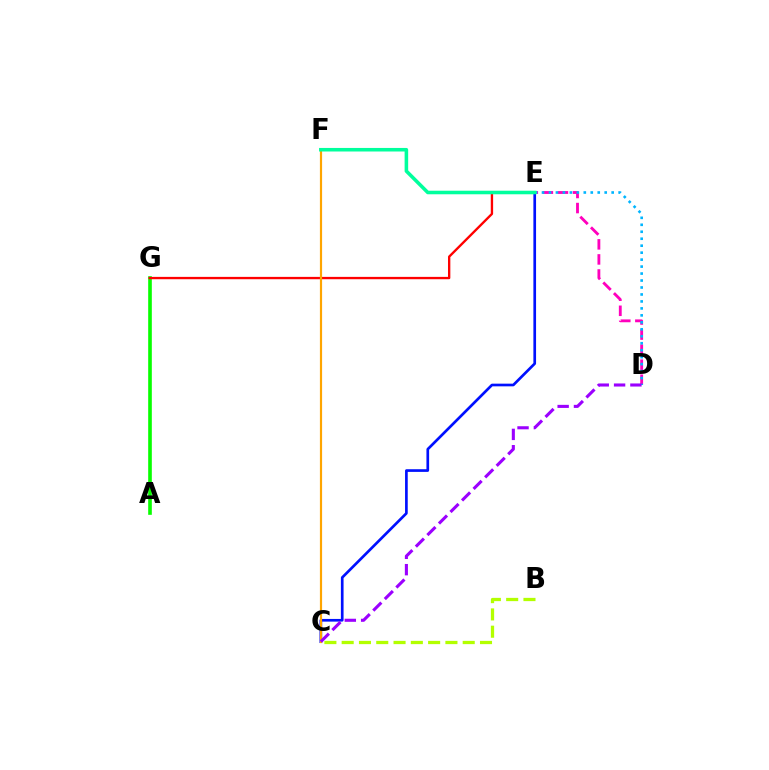{('D', 'E'): [{'color': '#ff00bd', 'line_style': 'dashed', 'thickness': 2.05}, {'color': '#00b5ff', 'line_style': 'dotted', 'thickness': 1.89}], ('C', 'E'): [{'color': '#0010ff', 'line_style': 'solid', 'thickness': 1.93}], ('A', 'G'): [{'color': '#08ff00', 'line_style': 'solid', 'thickness': 2.62}], ('B', 'C'): [{'color': '#b3ff00', 'line_style': 'dashed', 'thickness': 2.35}], ('E', 'G'): [{'color': '#ff0000', 'line_style': 'solid', 'thickness': 1.69}], ('C', 'F'): [{'color': '#ffa500', 'line_style': 'solid', 'thickness': 1.57}], ('C', 'D'): [{'color': '#9b00ff', 'line_style': 'dashed', 'thickness': 2.22}], ('E', 'F'): [{'color': '#00ff9d', 'line_style': 'solid', 'thickness': 2.56}]}